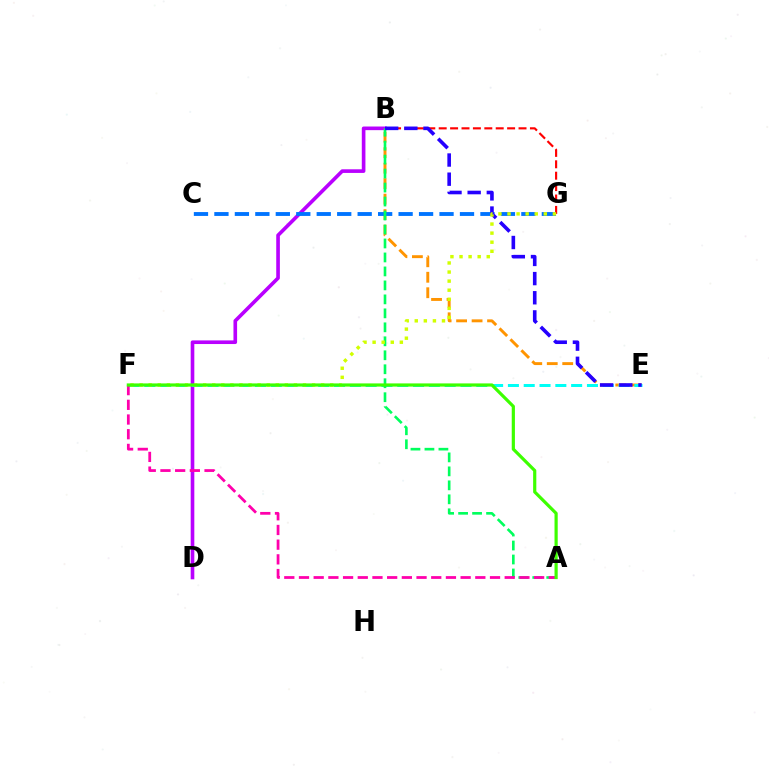{('B', 'E'): [{'color': '#ff9400', 'line_style': 'dashed', 'thickness': 2.1}, {'color': '#2500ff', 'line_style': 'dashed', 'thickness': 2.6}], ('B', 'D'): [{'color': '#b900ff', 'line_style': 'solid', 'thickness': 2.62}], ('C', 'G'): [{'color': '#0074ff', 'line_style': 'dashed', 'thickness': 2.78}], ('E', 'F'): [{'color': '#00fff6', 'line_style': 'dashed', 'thickness': 2.15}], ('B', 'G'): [{'color': '#ff0000', 'line_style': 'dashed', 'thickness': 1.55}], ('A', 'B'): [{'color': '#00ff5c', 'line_style': 'dashed', 'thickness': 1.9}], ('A', 'F'): [{'color': '#ff00ac', 'line_style': 'dashed', 'thickness': 2.0}, {'color': '#3dff00', 'line_style': 'solid', 'thickness': 2.3}], ('F', 'G'): [{'color': '#d1ff00', 'line_style': 'dotted', 'thickness': 2.47}]}